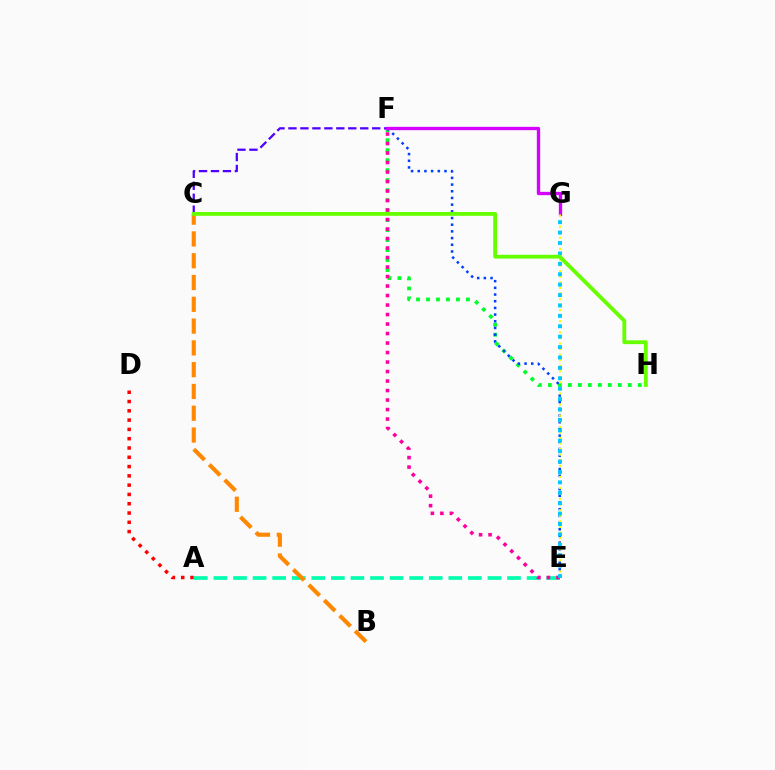{('F', 'H'): [{'color': '#00ff27', 'line_style': 'dotted', 'thickness': 2.71}], ('C', 'F'): [{'color': '#4f00ff', 'line_style': 'dashed', 'thickness': 1.63}], ('E', 'F'): [{'color': '#003fff', 'line_style': 'dotted', 'thickness': 1.82}, {'color': '#ff00a0', 'line_style': 'dotted', 'thickness': 2.58}], ('A', 'E'): [{'color': '#00ffaf', 'line_style': 'dashed', 'thickness': 2.66}], ('A', 'D'): [{'color': '#ff0000', 'line_style': 'dotted', 'thickness': 2.52}], ('F', 'G'): [{'color': '#d600ff', 'line_style': 'solid', 'thickness': 2.39}], ('B', 'C'): [{'color': '#ff8800', 'line_style': 'dashed', 'thickness': 2.96}], ('E', 'G'): [{'color': '#eeff00', 'line_style': 'dotted', 'thickness': 1.51}, {'color': '#00c7ff', 'line_style': 'dotted', 'thickness': 2.83}], ('C', 'H'): [{'color': '#66ff00', 'line_style': 'solid', 'thickness': 2.75}]}